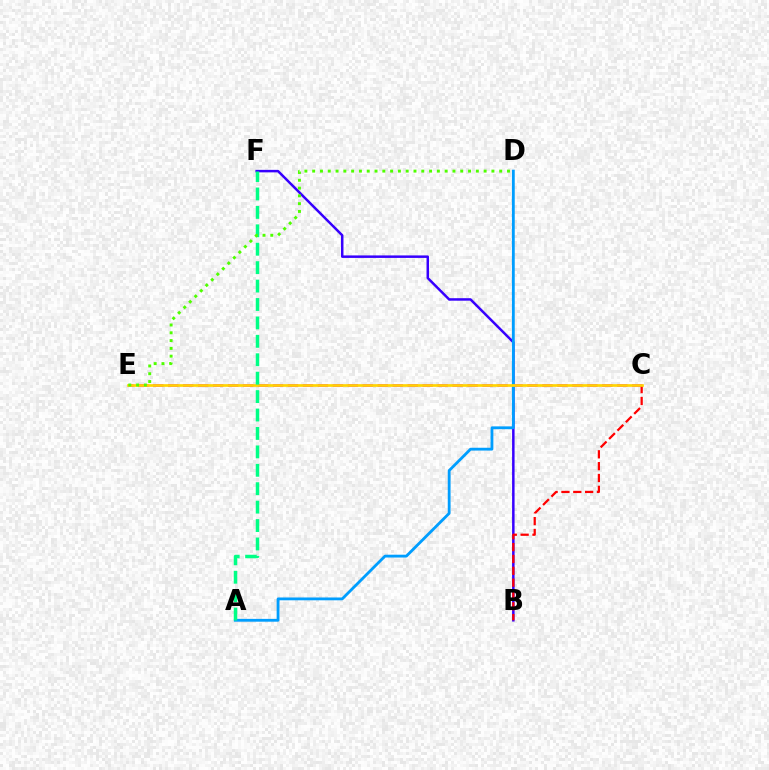{('B', 'F'): [{'color': '#3700ff', 'line_style': 'solid', 'thickness': 1.8}], ('C', 'E'): [{'color': '#ff00ed', 'line_style': 'dashed', 'thickness': 2.03}, {'color': '#ffd500', 'line_style': 'solid', 'thickness': 1.93}], ('B', 'C'): [{'color': '#ff0000', 'line_style': 'dashed', 'thickness': 1.61}], ('A', 'D'): [{'color': '#009eff', 'line_style': 'solid', 'thickness': 2.03}], ('A', 'F'): [{'color': '#00ff86', 'line_style': 'dashed', 'thickness': 2.5}], ('D', 'E'): [{'color': '#4fff00', 'line_style': 'dotted', 'thickness': 2.12}]}